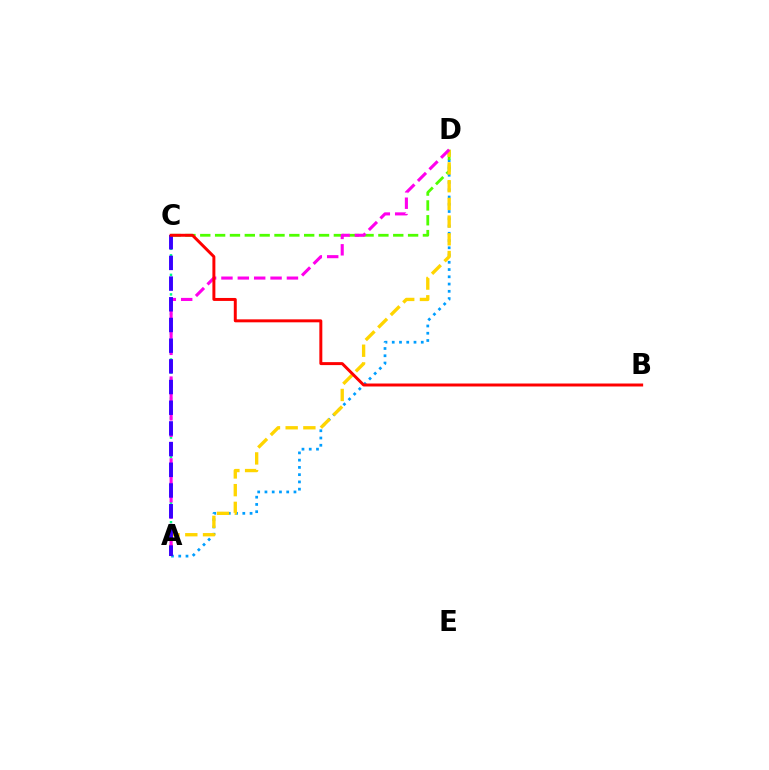{('A', 'D'): [{'color': '#009eff', 'line_style': 'dotted', 'thickness': 1.97}, {'color': '#ffd500', 'line_style': 'dashed', 'thickness': 2.41}, {'color': '#ff00ed', 'line_style': 'dashed', 'thickness': 2.22}], ('A', 'C'): [{'color': '#00ff86', 'line_style': 'dotted', 'thickness': 1.77}, {'color': '#3700ff', 'line_style': 'dashed', 'thickness': 2.81}], ('C', 'D'): [{'color': '#4fff00', 'line_style': 'dashed', 'thickness': 2.02}], ('B', 'C'): [{'color': '#ff0000', 'line_style': 'solid', 'thickness': 2.14}]}